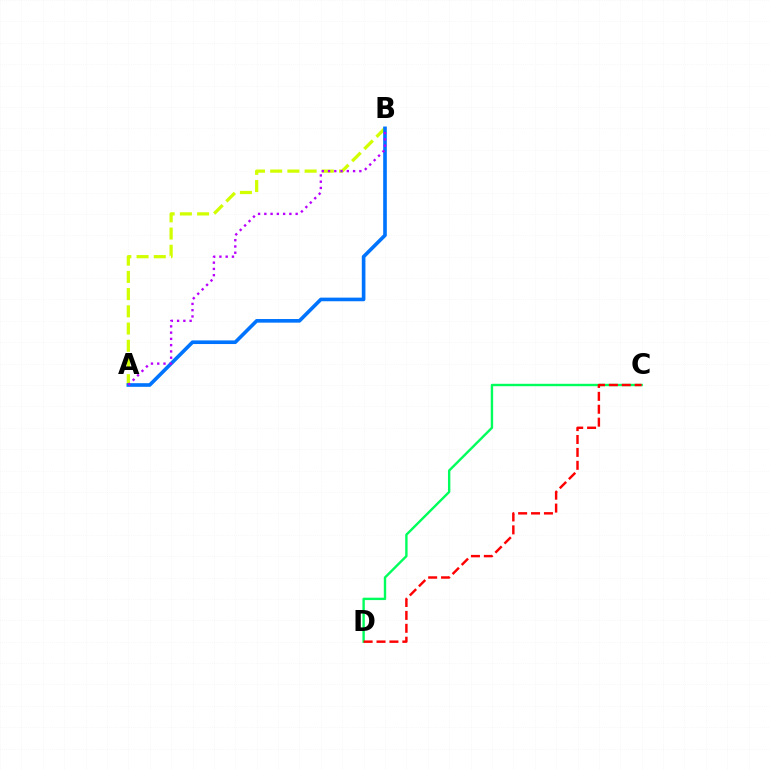{('C', 'D'): [{'color': '#00ff5c', 'line_style': 'solid', 'thickness': 1.72}, {'color': '#ff0000', 'line_style': 'dashed', 'thickness': 1.75}], ('A', 'B'): [{'color': '#d1ff00', 'line_style': 'dashed', 'thickness': 2.34}, {'color': '#0074ff', 'line_style': 'solid', 'thickness': 2.61}, {'color': '#b900ff', 'line_style': 'dotted', 'thickness': 1.7}]}